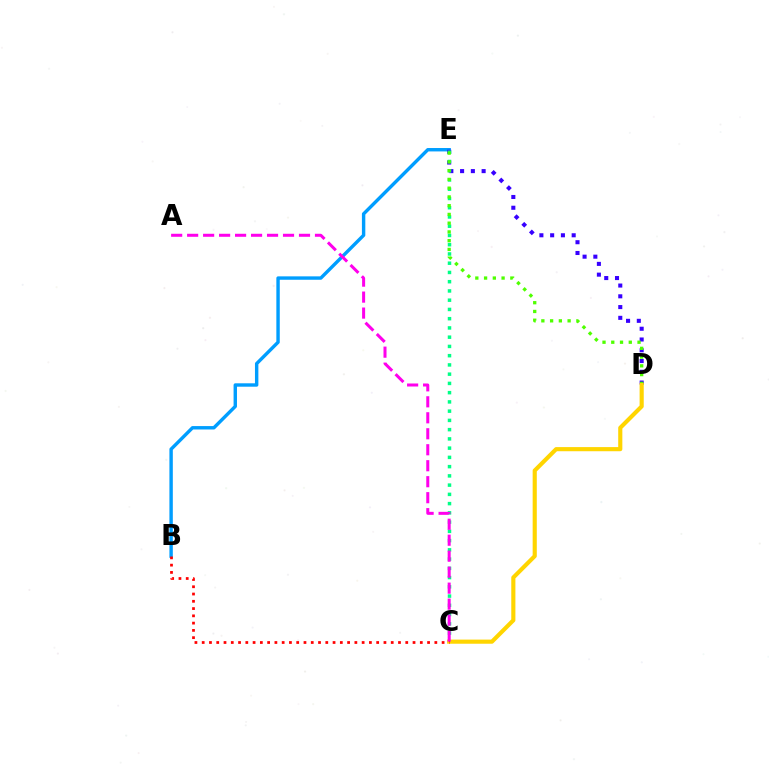{('B', 'E'): [{'color': '#009eff', 'line_style': 'solid', 'thickness': 2.45}], ('D', 'E'): [{'color': '#3700ff', 'line_style': 'dotted', 'thickness': 2.92}, {'color': '#4fff00', 'line_style': 'dotted', 'thickness': 2.38}], ('C', 'E'): [{'color': '#00ff86', 'line_style': 'dotted', 'thickness': 2.51}], ('C', 'D'): [{'color': '#ffd500', 'line_style': 'solid', 'thickness': 2.98}], ('A', 'C'): [{'color': '#ff00ed', 'line_style': 'dashed', 'thickness': 2.17}], ('B', 'C'): [{'color': '#ff0000', 'line_style': 'dotted', 'thickness': 1.98}]}